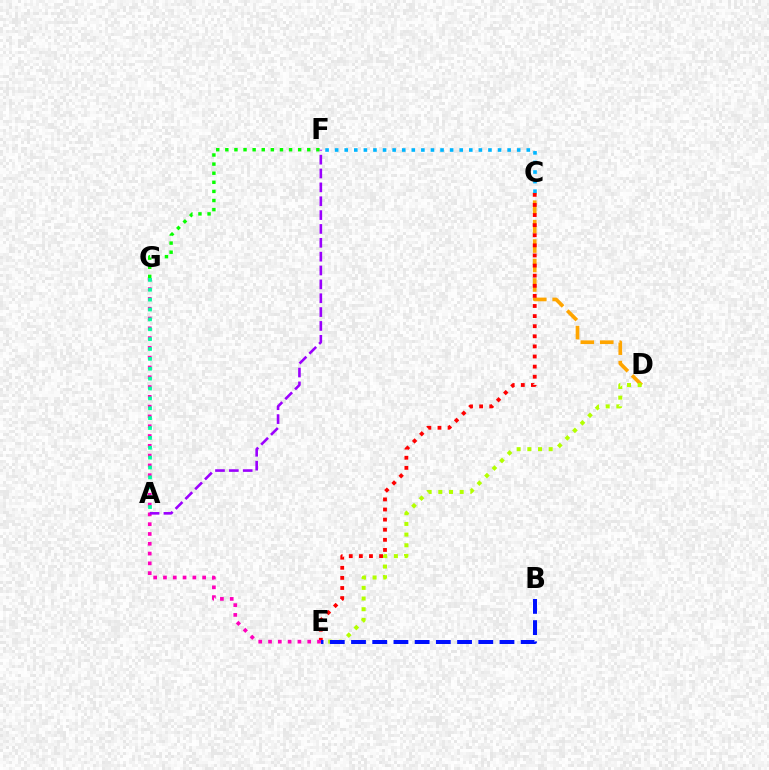{('F', 'G'): [{'color': '#08ff00', 'line_style': 'dotted', 'thickness': 2.47}], ('C', 'D'): [{'color': '#ffa500', 'line_style': 'dashed', 'thickness': 2.64}], ('D', 'E'): [{'color': '#b3ff00', 'line_style': 'dotted', 'thickness': 2.9}], ('C', 'E'): [{'color': '#ff0000', 'line_style': 'dotted', 'thickness': 2.75}], ('B', 'E'): [{'color': '#0010ff', 'line_style': 'dashed', 'thickness': 2.88}], ('E', 'G'): [{'color': '#ff00bd', 'line_style': 'dotted', 'thickness': 2.66}], ('C', 'F'): [{'color': '#00b5ff', 'line_style': 'dotted', 'thickness': 2.6}], ('A', 'G'): [{'color': '#00ff9d', 'line_style': 'dotted', 'thickness': 2.68}], ('A', 'F'): [{'color': '#9b00ff', 'line_style': 'dashed', 'thickness': 1.88}]}